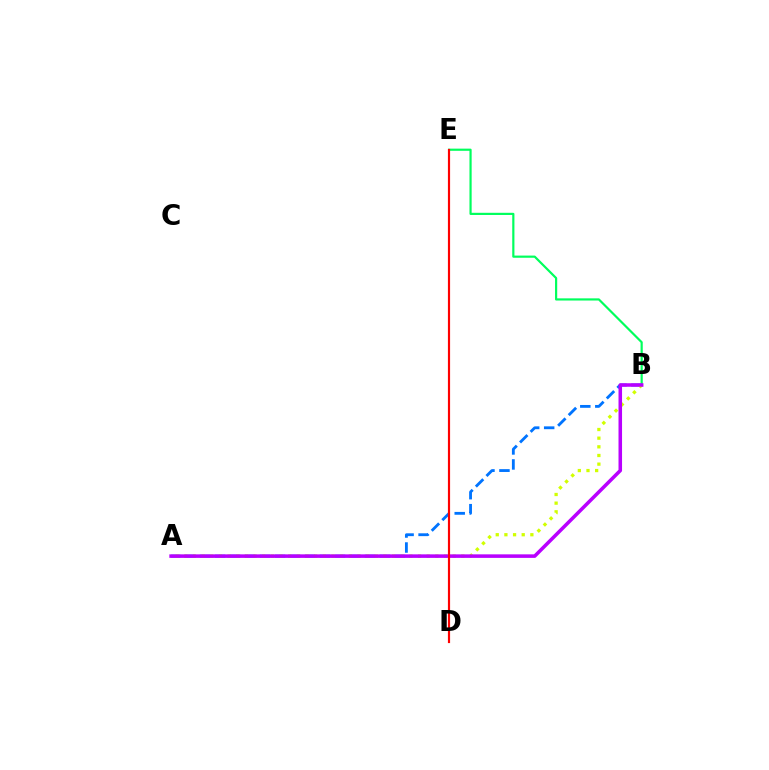{('B', 'E'): [{'color': '#00ff5c', 'line_style': 'solid', 'thickness': 1.57}], ('A', 'B'): [{'color': '#0074ff', 'line_style': 'dashed', 'thickness': 2.04}, {'color': '#d1ff00', 'line_style': 'dotted', 'thickness': 2.35}, {'color': '#b900ff', 'line_style': 'solid', 'thickness': 2.55}], ('D', 'E'): [{'color': '#ff0000', 'line_style': 'solid', 'thickness': 1.57}]}